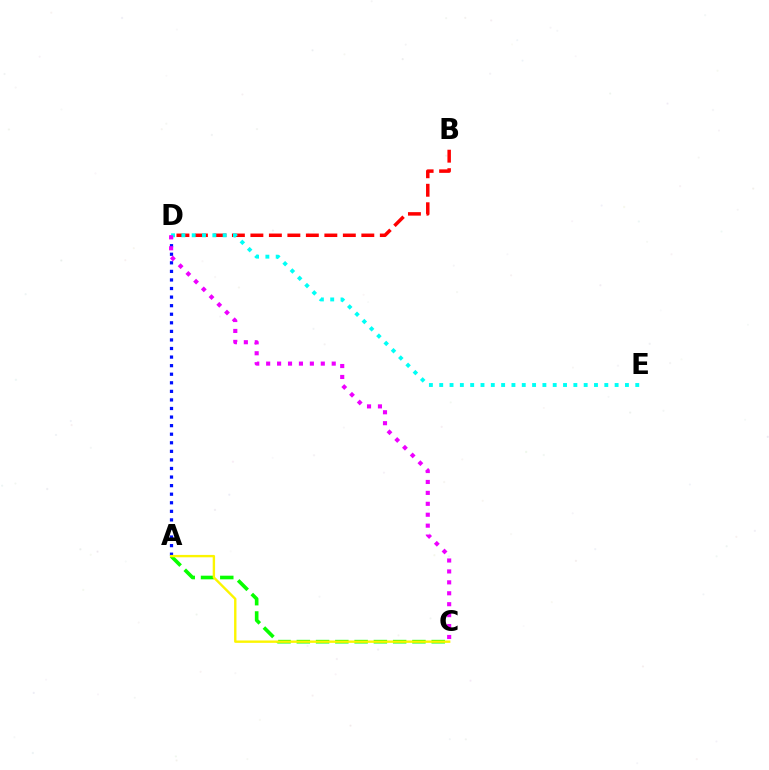{('A', 'D'): [{'color': '#0010ff', 'line_style': 'dotted', 'thickness': 2.33}], ('B', 'D'): [{'color': '#ff0000', 'line_style': 'dashed', 'thickness': 2.51}], ('A', 'C'): [{'color': '#08ff00', 'line_style': 'dashed', 'thickness': 2.62}, {'color': '#fcf500', 'line_style': 'solid', 'thickness': 1.72}], ('D', 'E'): [{'color': '#00fff6', 'line_style': 'dotted', 'thickness': 2.8}], ('C', 'D'): [{'color': '#ee00ff', 'line_style': 'dotted', 'thickness': 2.97}]}